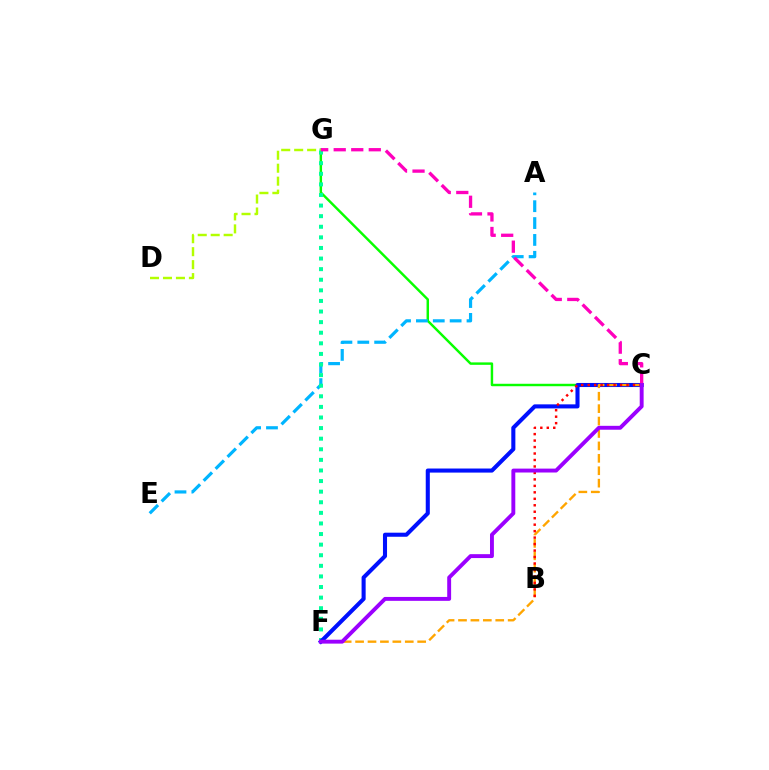{('C', 'G'): [{'color': '#08ff00', 'line_style': 'solid', 'thickness': 1.76}, {'color': '#ff00bd', 'line_style': 'dashed', 'thickness': 2.38}], ('A', 'E'): [{'color': '#00b5ff', 'line_style': 'dashed', 'thickness': 2.29}], ('D', 'G'): [{'color': '#b3ff00', 'line_style': 'dashed', 'thickness': 1.76}], ('F', 'G'): [{'color': '#00ff9d', 'line_style': 'dotted', 'thickness': 2.88}], ('C', 'F'): [{'color': '#0010ff', 'line_style': 'solid', 'thickness': 2.93}, {'color': '#ffa500', 'line_style': 'dashed', 'thickness': 1.69}, {'color': '#9b00ff', 'line_style': 'solid', 'thickness': 2.81}], ('B', 'C'): [{'color': '#ff0000', 'line_style': 'dotted', 'thickness': 1.76}]}